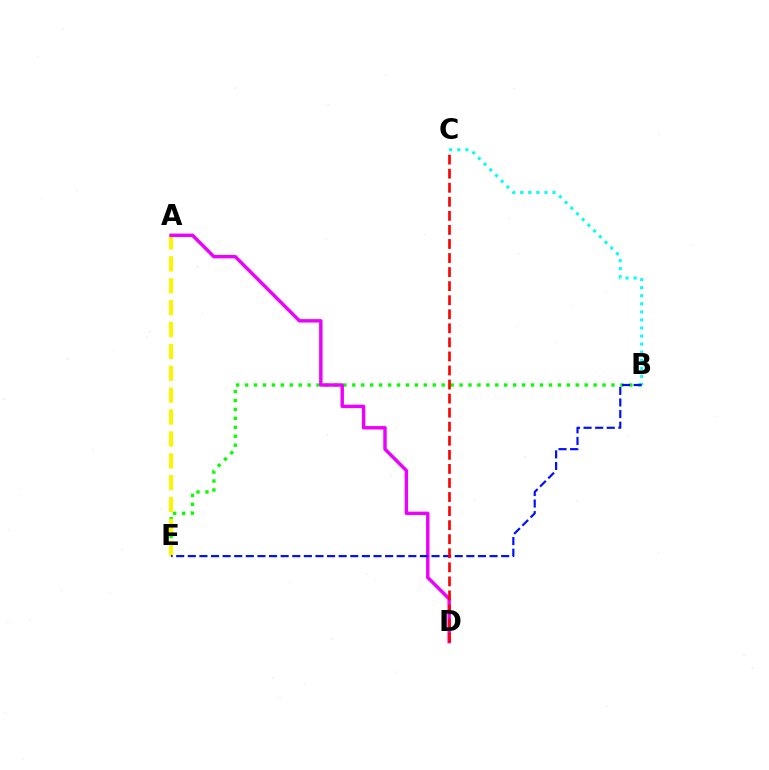{('B', 'E'): [{'color': '#08ff00', 'line_style': 'dotted', 'thickness': 2.43}, {'color': '#0010ff', 'line_style': 'dashed', 'thickness': 1.58}], ('B', 'C'): [{'color': '#00fff6', 'line_style': 'dotted', 'thickness': 2.19}], ('A', 'E'): [{'color': '#fcf500', 'line_style': 'dashed', 'thickness': 2.97}], ('A', 'D'): [{'color': '#ee00ff', 'line_style': 'solid', 'thickness': 2.46}], ('C', 'D'): [{'color': '#ff0000', 'line_style': 'dashed', 'thickness': 1.91}]}